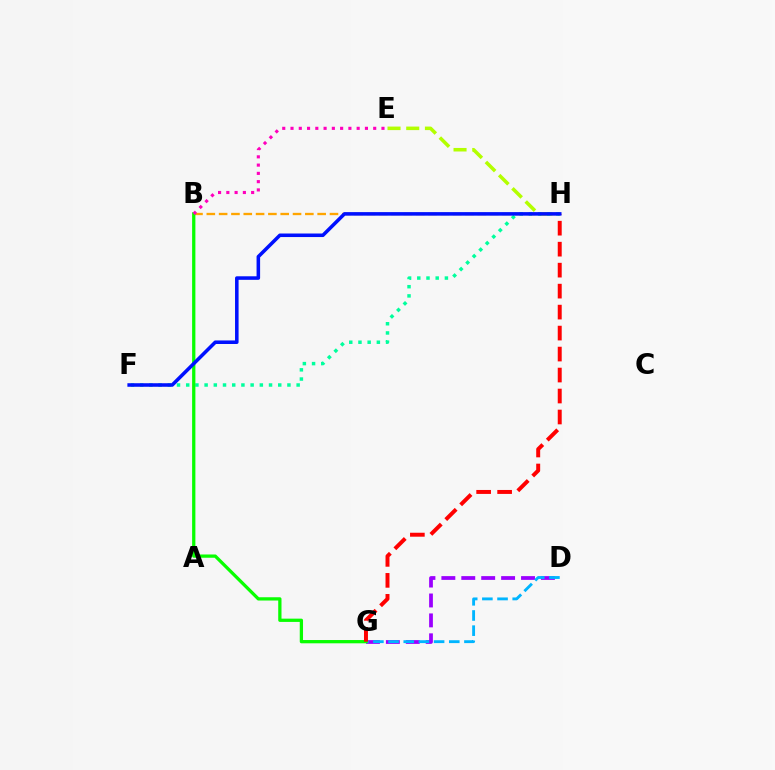{('D', 'G'): [{'color': '#9b00ff', 'line_style': 'dashed', 'thickness': 2.71}, {'color': '#00b5ff', 'line_style': 'dashed', 'thickness': 2.06}], ('E', 'H'): [{'color': '#b3ff00', 'line_style': 'dashed', 'thickness': 2.54}], ('B', 'H'): [{'color': '#ffa500', 'line_style': 'dashed', 'thickness': 1.67}], ('F', 'H'): [{'color': '#00ff9d', 'line_style': 'dotted', 'thickness': 2.5}, {'color': '#0010ff', 'line_style': 'solid', 'thickness': 2.55}], ('B', 'G'): [{'color': '#08ff00', 'line_style': 'solid', 'thickness': 2.35}], ('G', 'H'): [{'color': '#ff0000', 'line_style': 'dashed', 'thickness': 2.85}], ('B', 'E'): [{'color': '#ff00bd', 'line_style': 'dotted', 'thickness': 2.25}]}